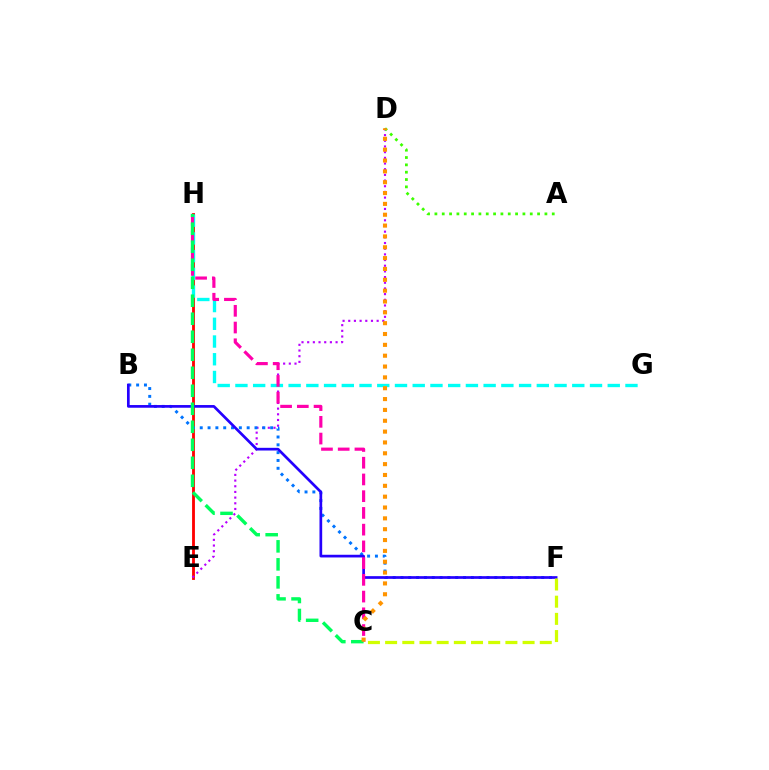{('E', 'H'): [{'color': '#ff0000', 'line_style': 'solid', 'thickness': 2.04}], ('D', 'E'): [{'color': '#b900ff', 'line_style': 'dotted', 'thickness': 1.54}], ('B', 'F'): [{'color': '#0074ff', 'line_style': 'dotted', 'thickness': 2.13}, {'color': '#2500ff', 'line_style': 'solid', 'thickness': 1.94}], ('G', 'H'): [{'color': '#00fff6', 'line_style': 'dashed', 'thickness': 2.41}], ('A', 'D'): [{'color': '#3dff00', 'line_style': 'dotted', 'thickness': 1.99}], ('C', 'H'): [{'color': '#ff00ac', 'line_style': 'dashed', 'thickness': 2.27}, {'color': '#00ff5c', 'line_style': 'dashed', 'thickness': 2.45}], ('C', 'D'): [{'color': '#ff9400', 'line_style': 'dotted', 'thickness': 2.95}], ('C', 'F'): [{'color': '#d1ff00', 'line_style': 'dashed', 'thickness': 2.33}]}